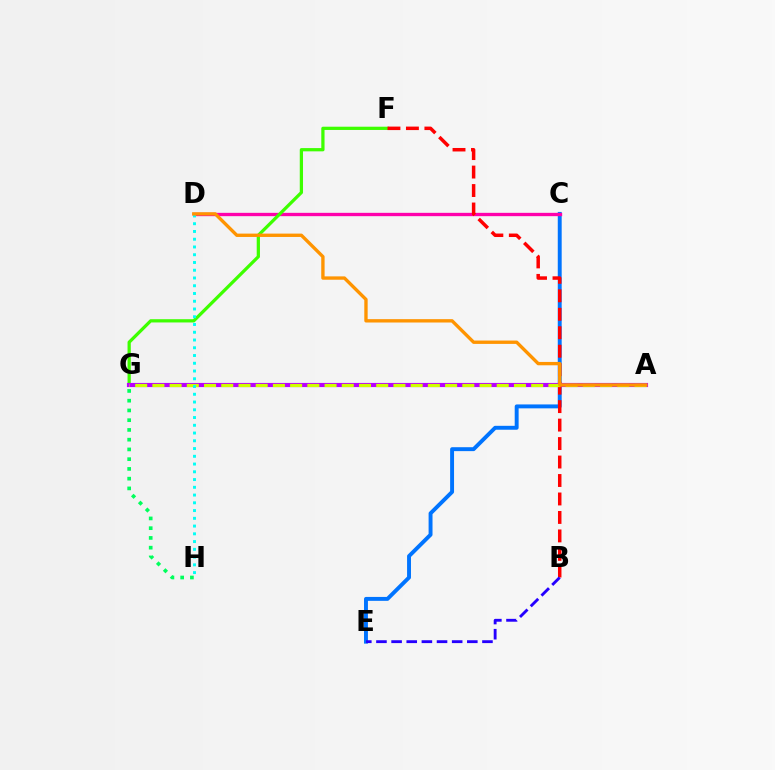{('C', 'E'): [{'color': '#0074ff', 'line_style': 'solid', 'thickness': 2.82}], ('G', 'H'): [{'color': '#00ff5c', 'line_style': 'dotted', 'thickness': 2.65}], ('C', 'D'): [{'color': '#ff00ac', 'line_style': 'solid', 'thickness': 2.4}], ('F', 'G'): [{'color': '#3dff00', 'line_style': 'solid', 'thickness': 2.34}], ('A', 'G'): [{'color': '#b900ff', 'line_style': 'solid', 'thickness': 2.98}, {'color': '#d1ff00', 'line_style': 'dashed', 'thickness': 2.34}], ('B', 'F'): [{'color': '#ff0000', 'line_style': 'dashed', 'thickness': 2.51}], ('D', 'H'): [{'color': '#00fff6', 'line_style': 'dotted', 'thickness': 2.11}], ('B', 'E'): [{'color': '#2500ff', 'line_style': 'dashed', 'thickness': 2.06}], ('A', 'D'): [{'color': '#ff9400', 'line_style': 'solid', 'thickness': 2.41}]}